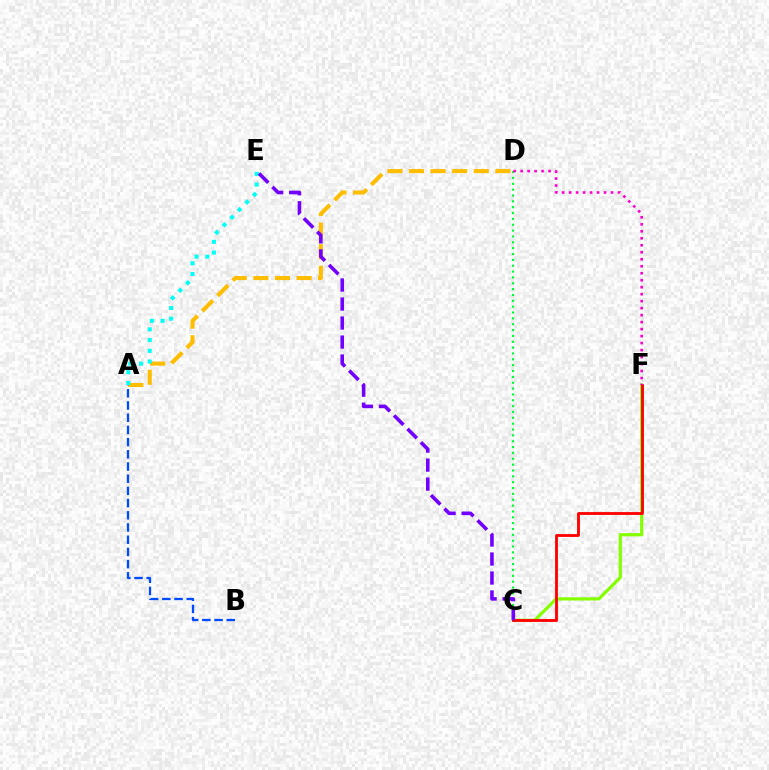{('C', 'F'): [{'color': '#84ff00', 'line_style': 'solid', 'thickness': 2.29}, {'color': '#ff0000', 'line_style': 'solid', 'thickness': 2.04}], ('A', 'D'): [{'color': '#ffbd00', 'line_style': 'dashed', 'thickness': 2.93}], ('C', 'D'): [{'color': '#00ff39', 'line_style': 'dotted', 'thickness': 1.59}], ('A', 'B'): [{'color': '#004bff', 'line_style': 'dashed', 'thickness': 1.66}], ('A', 'E'): [{'color': '#00fff6', 'line_style': 'dotted', 'thickness': 2.91}], ('D', 'F'): [{'color': '#ff00cf', 'line_style': 'dotted', 'thickness': 1.9}], ('C', 'E'): [{'color': '#7200ff', 'line_style': 'dashed', 'thickness': 2.58}]}